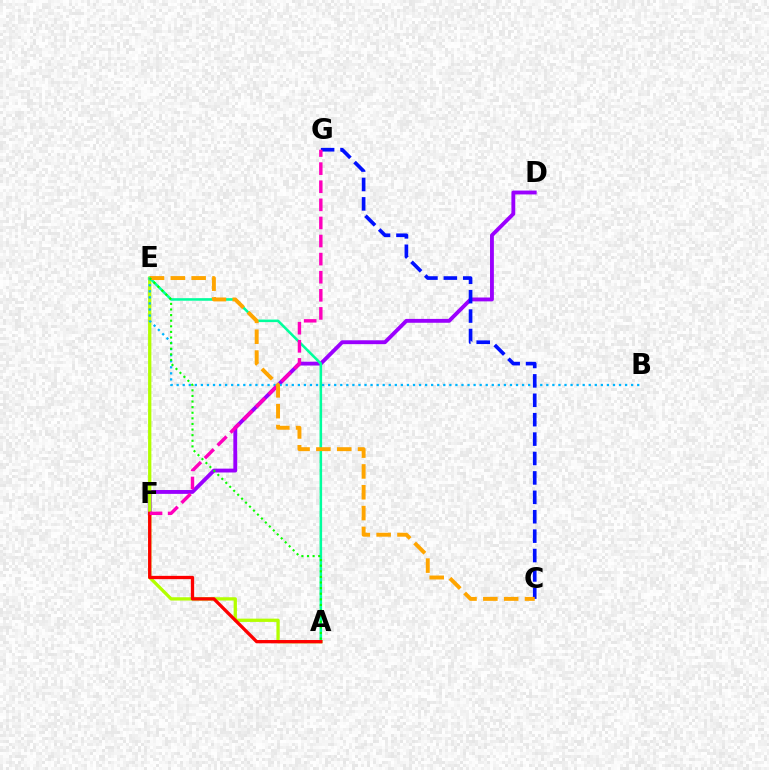{('D', 'F'): [{'color': '#9b00ff', 'line_style': 'solid', 'thickness': 2.78}], ('A', 'E'): [{'color': '#b3ff00', 'line_style': 'solid', 'thickness': 2.36}, {'color': '#00ff9d', 'line_style': 'solid', 'thickness': 1.84}, {'color': '#08ff00', 'line_style': 'dotted', 'thickness': 1.52}], ('B', 'E'): [{'color': '#00b5ff', 'line_style': 'dotted', 'thickness': 1.65}], ('C', 'G'): [{'color': '#0010ff', 'line_style': 'dashed', 'thickness': 2.64}], ('A', 'F'): [{'color': '#ff0000', 'line_style': 'solid', 'thickness': 2.37}], ('F', 'G'): [{'color': '#ff00bd', 'line_style': 'dashed', 'thickness': 2.46}], ('C', 'E'): [{'color': '#ffa500', 'line_style': 'dashed', 'thickness': 2.83}]}